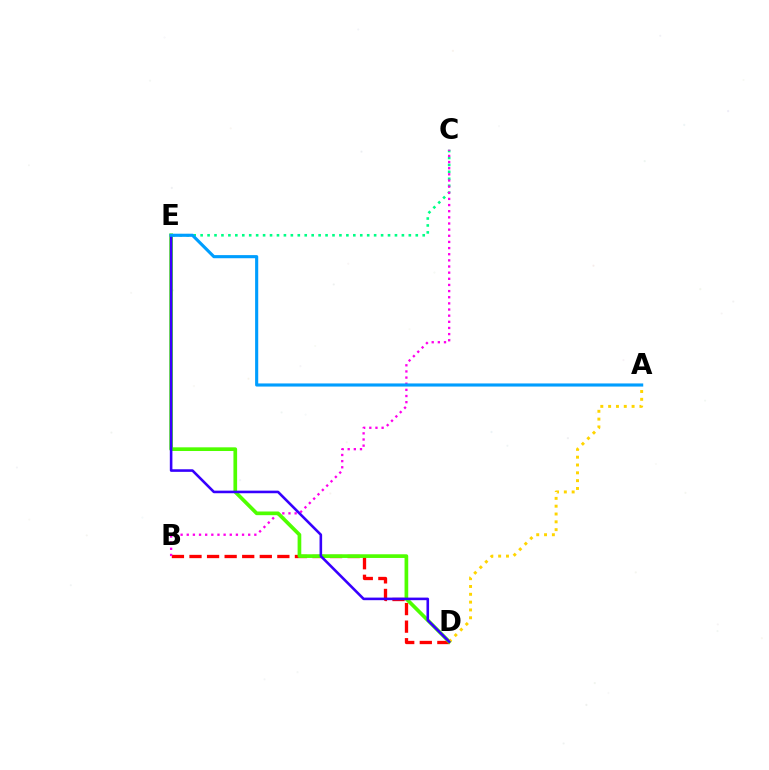{('C', 'E'): [{'color': '#00ff86', 'line_style': 'dotted', 'thickness': 1.89}], ('B', 'D'): [{'color': '#ff0000', 'line_style': 'dashed', 'thickness': 2.39}], ('B', 'C'): [{'color': '#ff00ed', 'line_style': 'dotted', 'thickness': 1.67}], ('D', 'E'): [{'color': '#4fff00', 'line_style': 'solid', 'thickness': 2.65}, {'color': '#3700ff', 'line_style': 'solid', 'thickness': 1.86}], ('A', 'D'): [{'color': '#ffd500', 'line_style': 'dotted', 'thickness': 2.13}], ('A', 'E'): [{'color': '#009eff', 'line_style': 'solid', 'thickness': 2.25}]}